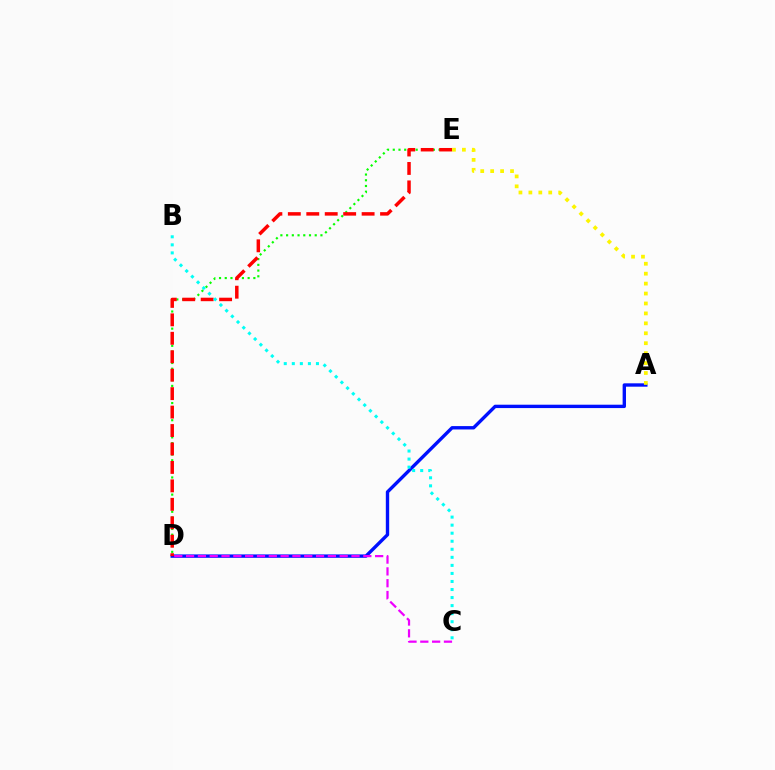{('D', 'E'): [{'color': '#08ff00', 'line_style': 'dotted', 'thickness': 1.55}, {'color': '#ff0000', 'line_style': 'dashed', 'thickness': 2.51}], ('A', 'D'): [{'color': '#0010ff', 'line_style': 'solid', 'thickness': 2.42}], ('A', 'E'): [{'color': '#fcf500', 'line_style': 'dotted', 'thickness': 2.7}], ('C', 'D'): [{'color': '#ee00ff', 'line_style': 'dashed', 'thickness': 1.61}], ('B', 'C'): [{'color': '#00fff6', 'line_style': 'dotted', 'thickness': 2.19}]}